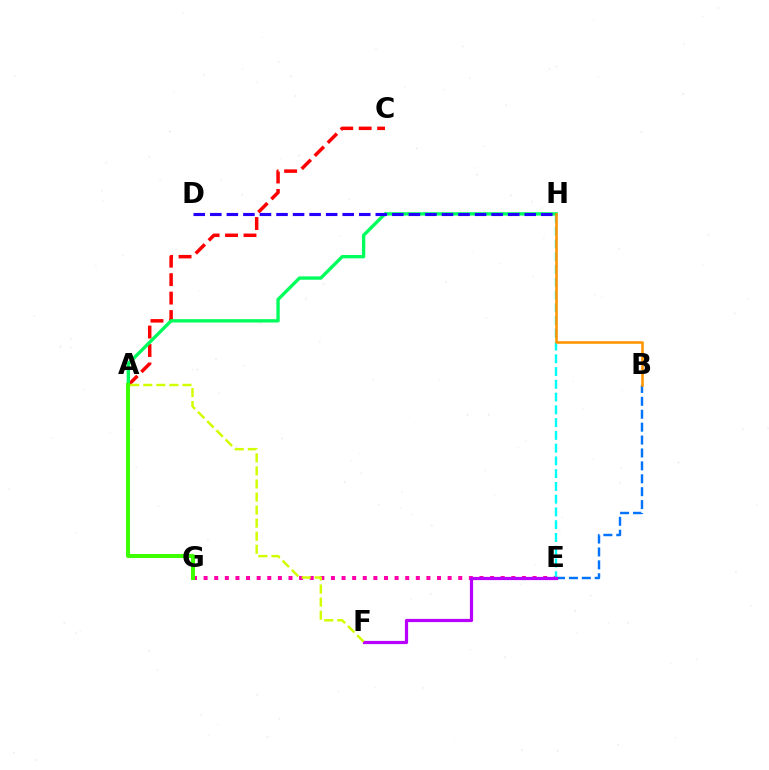{('E', 'G'): [{'color': '#ff00ac', 'line_style': 'dotted', 'thickness': 2.88}], ('A', 'C'): [{'color': '#ff0000', 'line_style': 'dashed', 'thickness': 2.51}], ('E', 'H'): [{'color': '#00fff6', 'line_style': 'dashed', 'thickness': 1.73}], ('B', 'E'): [{'color': '#0074ff', 'line_style': 'dashed', 'thickness': 1.75}], ('A', 'H'): [{'color': '#00ff5c', 'line_style': 'solid', 'thickness': 2.42}], ('E', 'F'): [{'color': '#b900ff', 'line_style': 'solid', 'thickness': 2.31}], ('D', 'H'): [{'color': '#2500ff', 'line_style': 'dashed', 'thickness': 2.25}], ('A', 'F'): [{'color': '#d1ff00', 'line_style': 'dashed', 'thickness': 1.77}], ('B', 'H'): [{'color': '#ff9400', 'line_style': 'solid', 'thickness': 1.86}], ('A', 'G'): [{'color': '#3dff00', 'line_style': 'solid', 'thickness': 2.91}]}